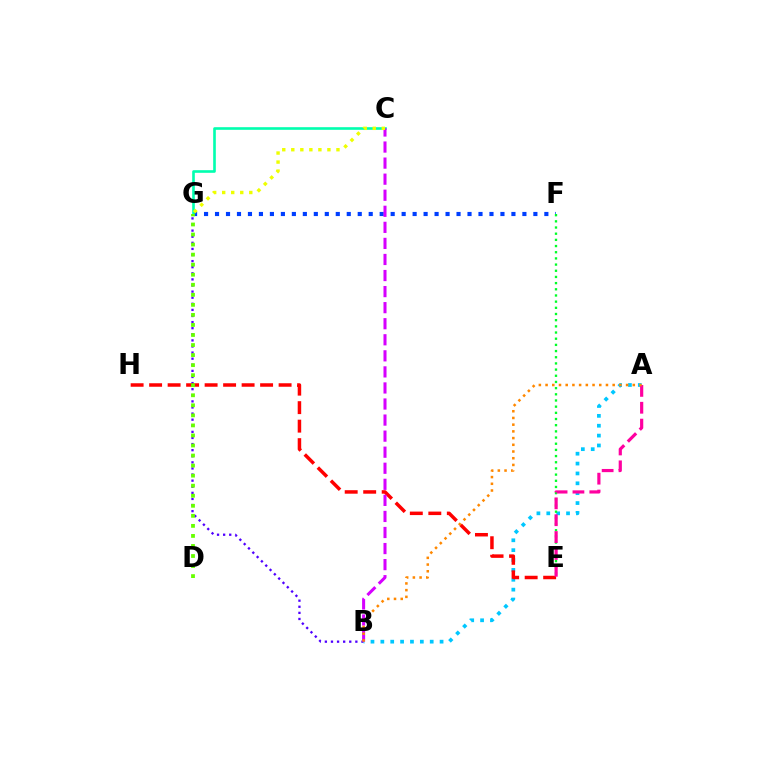{('B', 'G'): [{'color': '#4f00ff', 'line_style': 'dotted', 'thickness': 1.66}], ('A', 'B'): [{'color': '#00c7ff', 'line_style': 'dotted', 'thickness': 2.68}, {'color': '#ff8800', 'line_style': 'dotted', 'thickness': 1.82}], ('E', 'H'): [{'color': '#ff0000', 'line_style': 'dashed', 'thickness': 2.51}], ('F', 'G'): [{'color': '#003fff', 'line_style': 'dotted', 'thickness': 2.98}], ('E', 'F'): [{'color': '#00ff27', 'line_style': 'dotted', 'thickness': 1.68}], ('C', 'G'): [{'color': '#00ffaf', 'line_style': 'solid', 'thickness': 1.89}, {'color': '#eeff00', 'line_style': 'dotted', 'thickness': 2.45}], ('A', 'E'): [{'color': '#ff00a0', 'line_style': 'dashed', 'thickness': 2.29}], ('B', 'C'): [{'color': '#d600ff', 'line_style': 'dashed', 'thickness': 2.18}], ('D', 'G'): [{'color': '#66ff00', 'line_style': 'dotted', 'thickness': 2.73}]}